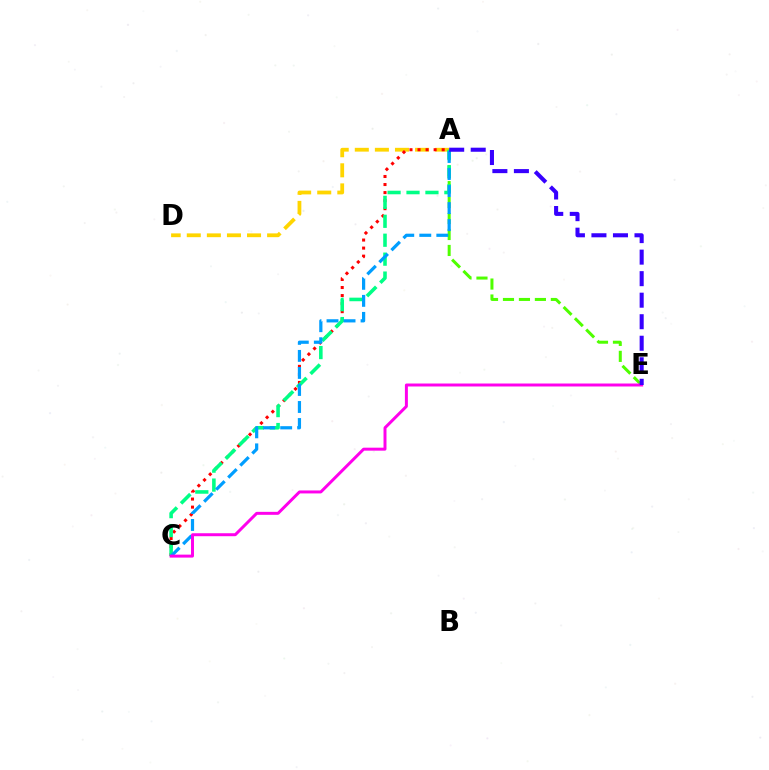{('A', 'D'): [{'color': '#ffd500', 'line_style': 'dashed', 'thickness': 2.73}], ('A', 'C'): [{'color': '#ff0000', 'line_style': 'dotted', 'thickness': 2.19}, {'color': '#00ff86', 'line_style': 'dashed', 'thickness': 2.57}, {'color': '#009eff', 'line_style': 'dashed', 'thickness': 2.31}], ('A', 'E'): [{'color': '#4fff00', 'line_style': 'dashed', 'thickness': 2.17}, {'color': '#3700ff', 'line_style': 'dashed', 'thickness': 2.92}], ('C', 'E'): [{'color': '#ff00ed', 'line_style': 'solid', 'thickness': 2.14}]}